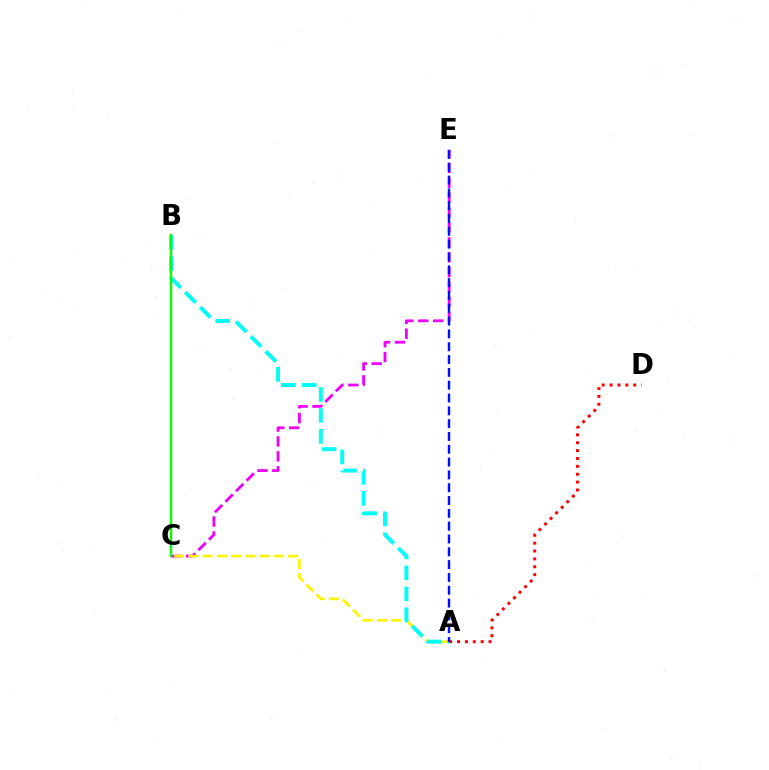{('C', 'E'): [{'color': '#ee00ff', 'line_style': 'dashed', 'thickness': 2.02}], ('A', 'C'): [{'color': '#fcf500', 'line_style': 'dashed', 'thickness': 1.93}], ('A', 'B'): [{'color': '#00fff6', 'line_style': 'dashed', 'thickness': 2.85}], ('B', 'C'): [{'color': '#08ff00', 'line_style': 'solid', 'thickness': 1.75}], ('A', 'D'): [{'color': '#ff0000', 'line_style': 'dotted', 'thickness': 2.14}], ('A', 'E'): [{'color': '#0010ff', 'line_style': 'dashed', 'thickness': 1.74}]}